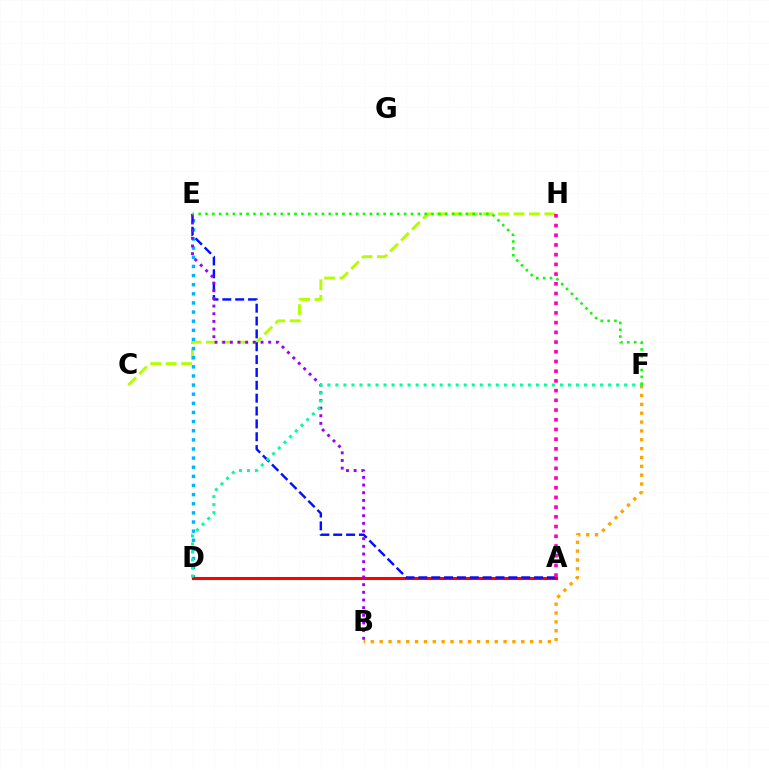{('C', 'H'): [{'color': '#b3ff00', 'line_style': 'dashed', 'thickness': 2.1}], ('D', 'E'): [{'color': '#00b5ff', 'line_style': 'dotted', 'thickness': 2.48}], ('A', 'D'): [{'color': '#ff0000', 'line_style': 'solid', 'thickness': 2.22}], ('B', 'F'): [{'color': '#ffa500', 'line_style': 'dotted', 'thickness': 2.4}], ('A', 'E'): [{'color': '#0010ff', 'line_style': 'dashed', 'thickness': 1.75}], ('A', 'H'): [{'color': '#ff00bd', 'line_style': 'dotted', 'thickness': 2.64}], ('B', 'E'): [{'color': '#9b00ff', 'line_style': 'dotted', 'thickness': 2.08}], ('D', 'F'): [{'color': '#00ff9d', 'line_style': 'dotted', 'thickness': 2.18}], ('E', 'F'): [{'color': '#08ff00', 'line_style': 'dotted', 'thickness': 1.86}]}